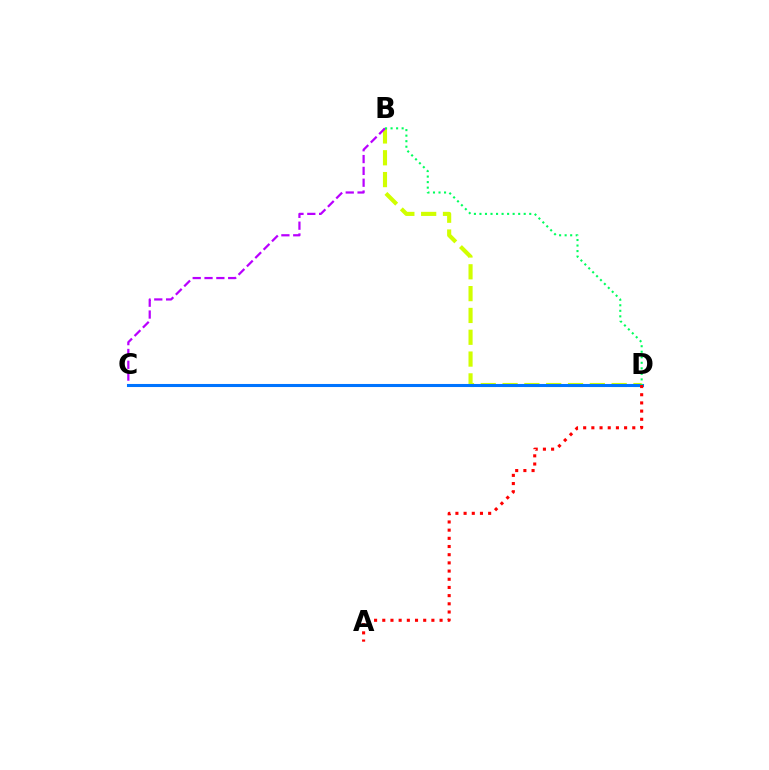{('B', 'D'): [{'color': '#d1ff00', 'line_style': 'dashed', 'thickness': 2.96}, {'color': '#00ff5c', 'line_style': 'dotted', 'thickness': 1.5}], ('B', 'C'): [{'color': '#b900ff', 'line_style': 'dashed', 'thickness': 1.61}], ('C', 'D'): [{'color': '#0074ff', 'line_style': 'solid', 'thickness': 2.21}], ('A', 'D'): [{'color': '#ff0000', 'line_style': 'dotted', 'thickness': 2.22}]}